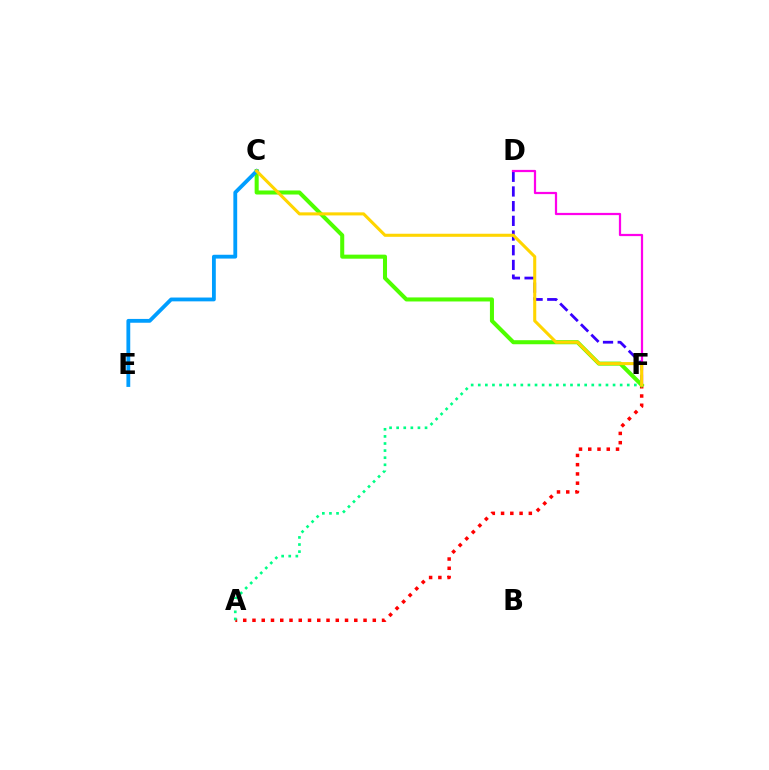{('D', 'F'): [{'color': '#3700ff', 'line_style': 'dashed', 'thickness': 2.0}, {'color': '#ff00ed', 'line_style': 'solid', 'thickness': 1.6}], ('A', 'F'): [{'color': '#ff0000', 'line_style': 'dotted', 'thickness': 2.51}, {'color': '#00ff86', 'line_style': 'dotted', 'thickness': 1.93}], ('C', 'F'): [{'color': '#4fff00', 'line_style': 'solid', 'thickness': 2.91}, {'color': '#ffd500', 'line_style': 'solid', 'thickness': 2.21}], ('C', 'E'): [{'color': '#009eff', 'line_style': 'solid', 'thickness': 2.75}]}